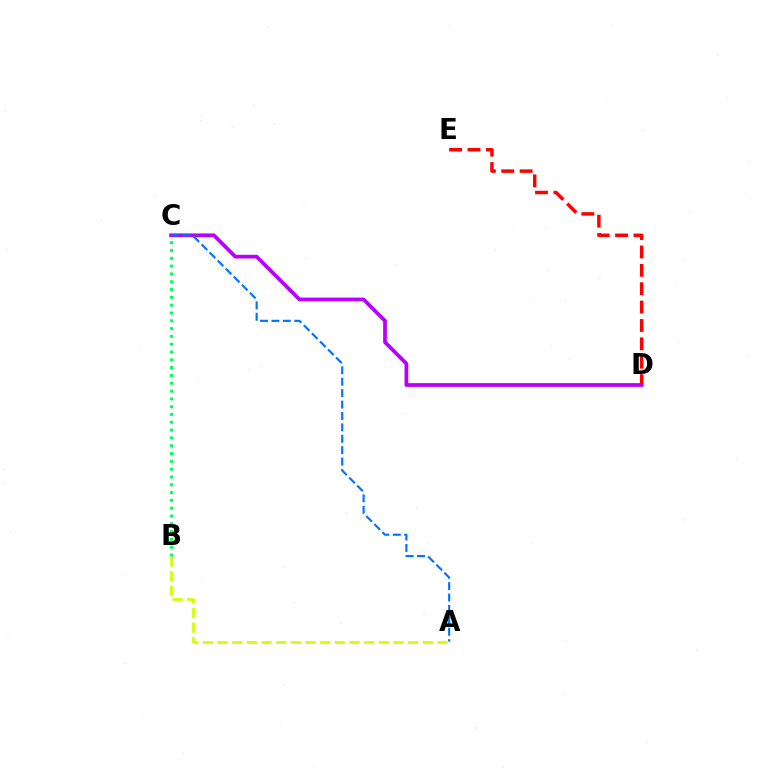{('D', 'E'): [{'color': '#ff0000', 'line_style': 'dashed', 'thickness': 2.5}], ('A', 'B'): [{'color': '#d1ff00', 'line_style': 'dashed', 'thickness': 1.99}], ('B', 'C'): [{'color': '#00ff5c', 'line_style': 'dotted', 'thickness': 2.12}], ('C', 'D'): [{'color': '#b900ff', 'line_style': 'solid', 'thickness': 2.69}], ('A', 'C'): [{'color': '#0074ff', 'line_style': 'dashed', 'thickness': 1.55}]}